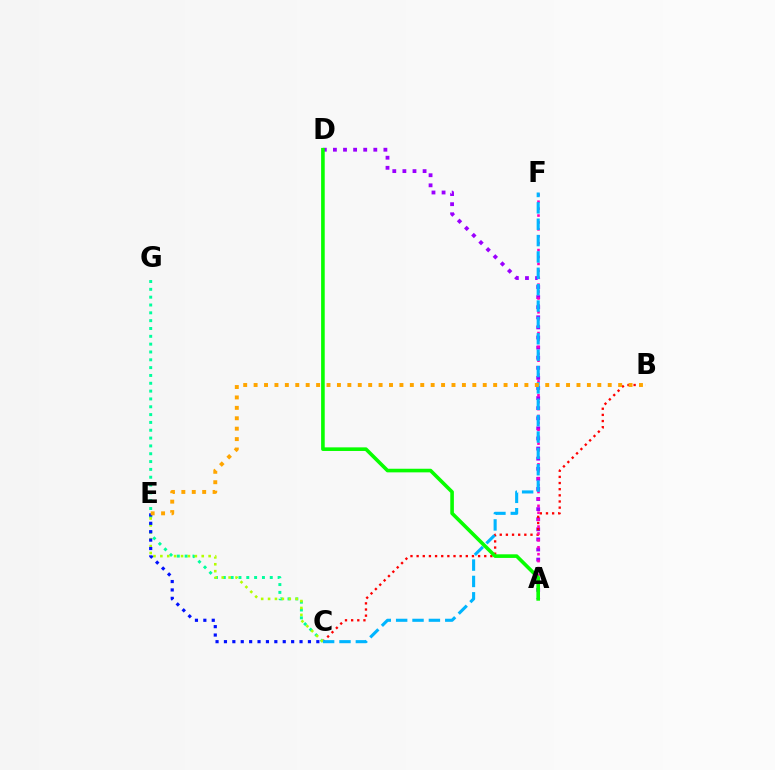{('C', 'G'): [{'color': '#00ff9d', 'line_style': 'dotted', 'thickness': 2.13}], ('A', 'D'): [{'color': '#9b00ff', 'line_style': 'dotted', 'thickness': 2.74}, {'color': '#08ff00', 'line_style': 'solid', 'thickness': 2.6}], ('B', 'C'): [{'color': '#ff0000', 'line_style': 'dotted', 'thickness': 1.67}], ('C', 'E'): [{'color': '#b3ff00', 'line_style': 'dotted', 'thickness': 1.87}, {'color': '#0010ff', 'line_style': 'dotted', 'thickness': 2.28}], ('A', 'F'): [{'color': '#ff00bd', 'line_style': 'dotted', 'thickness': 1.88}], ('C', 'F'): [{'color': '#00b5ff', 'line_style': 'dashed', 'thickness': 2.22}], ('B', 'E'): [{'color': '#ffa500', 'line_style': 'dotted', 'thickness': 2.83}]}